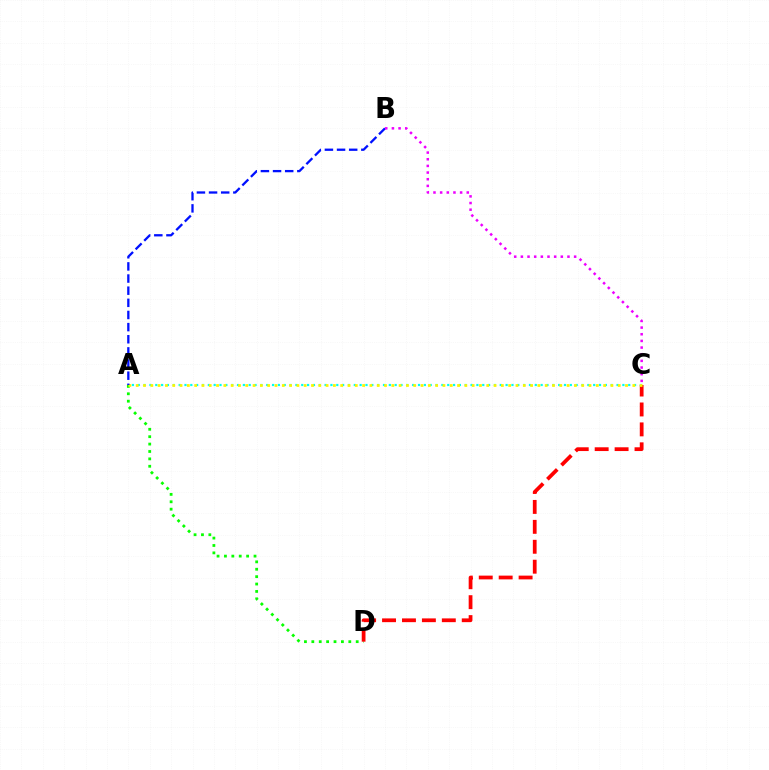{('A', 'D'): [{'color': '#08ff00', 'line_style': 'dotted', 'thickness': 2.01}], ('C', 'D'): [{'color': '#ff0000', 'line_style': 'dashed', 'thickness': 2.71}], ('A', 'C'): [{'color': '#00fff6', 'line_style': 'dotted', 'thickness': 1.59}, {'color': '#fcf500', 'line_style': 'dotted', 'thickness': 1.98}], ('A', 'B'): [{'color': '#0010ff', 'line_style': 'dashed', 'thickness': 1.65}], ('B', 'C'): [{'color': '#ee00ff', 'line_style': 'dotted', 'thickness': 1.81}]}